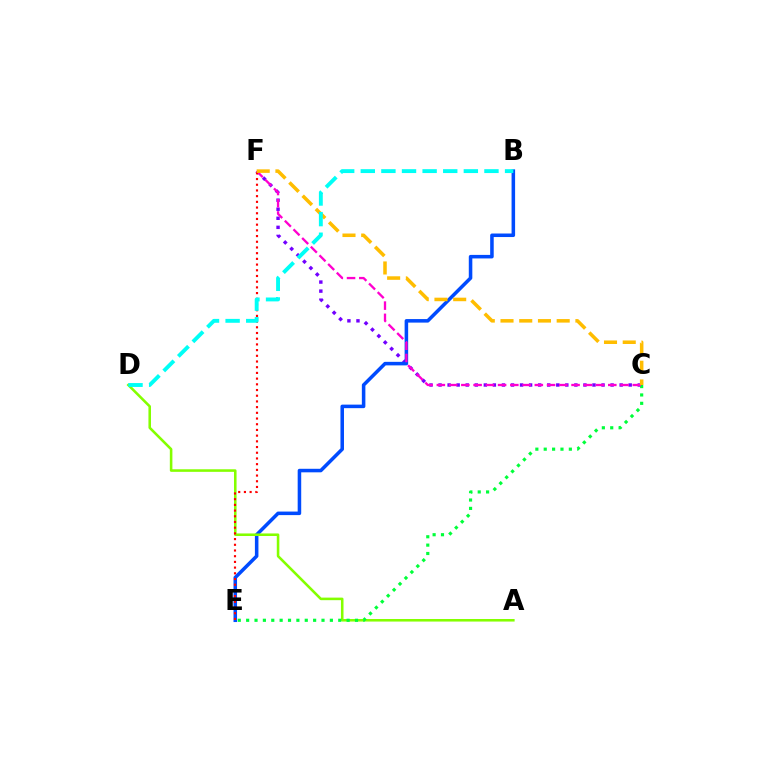{('C', 'F'): [{'color': '#7200ff', 'line_style': 'dotted', 'thickness': 2.46}, {'color': '#ff00cf', 'line_style': 'dashed', 'thickness': 1.66}, {'color': '#ffbd00', 'line_style': 'dashed', 'thickness': 2.54}], ('B', 'E'): [{'color': '#004bff', 'line_style': 'solid', 'thickness': 2.54}], ('A', 'D'): [{'color': '#84ff00', 'line_style': 'solid', 'thickness': 1.85}], ('C', 'E'): [{'color': '#00ff39', 'line_style': 'dotted', 'thickness': 2.27}], ('E', 'F'): [{'color': '#ff0000', 'line_style': 'dotted', 'thickness': 1.55}], ('B', 'D'): [{'color': '#00fff6', 'line_style': 'dashed', 'thickness': 2.8}]}